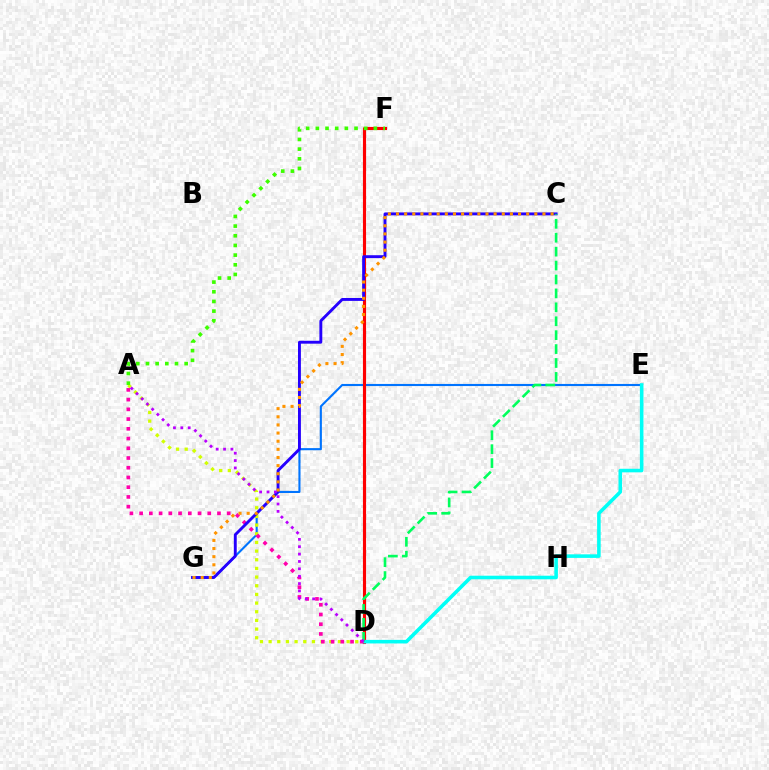{('E', 'G'): [{'color': '#0074ff', 'line_style': 'solid', 'thickness': 1.52}], ('A', 'D'): [{'color': '#d1ff00', 'line_style': 'dotted', 'thickness': 2.35}, {'color': '#ff00ac', 'line_style': 'dotted', 'thickness': 2.64}, {'color': '#b900ff', 'line_style': 'dotted', 'thickness': 2.0}], ('D', 'F'): [{'color': '#ff0000', 'line_style': 'solid', 'thickness': 2.25}], ('D', 'E'): [{'color': '#00fff6', 'line_style': 'solid', 'thickness': 2.57}], ('C', 'G'): [{'color': '#2500ff', 'line_style': 'solid', 'thickness': 2.09}, {'color': '#ff9400', 'line_style': 'dotted', 'thickness': 2.21}], ('A', 'F'): [{'color': '#3dff00', 'line_style': 'dotted', 'thickness': 2.63}], ('C', 'D'): [{'color': '#00ff5c', 'line_style': 'dashed', 'thickness': 1.89}]}